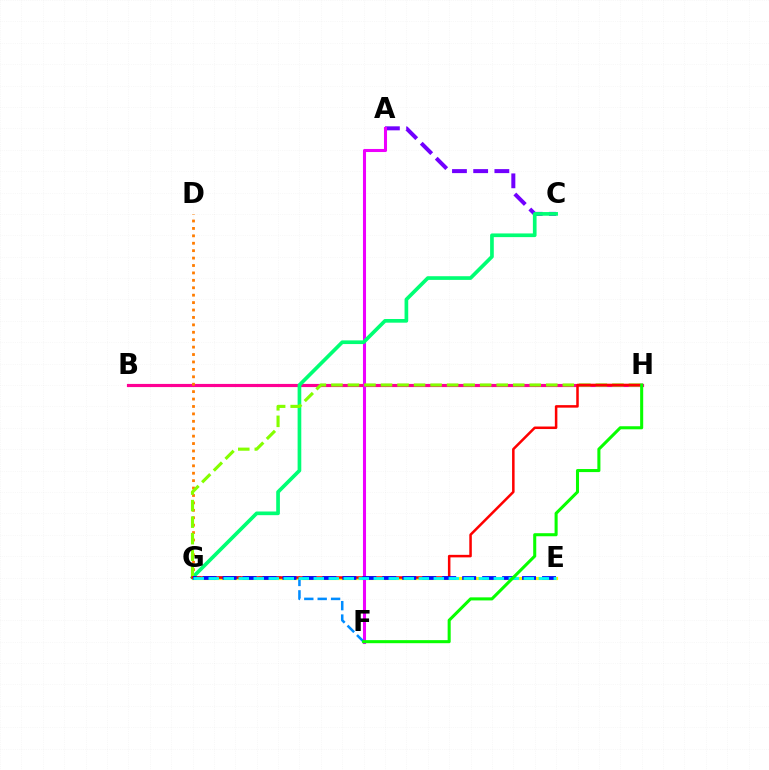{('E', 'G'): [{'color': '#fcf500', 'line_style': 'solid', 'thickness': 2.29}, {'color': '#0010ff', 'line_style': 'dashed', 'thickness': 2.71}, {'color': '#00fff6', 'line_style': 'dashed', 'thickness': 2.04}], ('B', 'H'): [{'color': '#ff0094', 'line_style': 'solid', 'thickness': 2.27}], ('A', 'C'): [{'color': '#7200ff', 'line_style': 'dashed', 'thickness': 2.88}], ('A', 'F'): [{'color': '#ee00ff', 'line_style': 'solid', 'thickness': 2.2}], ('D', 'G'): [{'color': '#ff7c00', 'line_style': 'dotted', 'thickness': 2.02}], ('C', 'G'): [{'color': '#00ff74', 'line_style': 'solid', 'thickness': 2.65}], ('G', 'H'): [{'color': '#84ff00', 'line_style': 'dashed', 'thickness': 2.25}, {'color': '#ff0000', 'line_style': 'solid', 'thickness': 1.82}], ('F', 'G'): [{'color': '#008cff', 'line_style': 'dashed', 'thickness': 1.82}], ('F', 'H'): [{'color': '#08ff00', 'line_style': 'solid', 'thickness': 2.2}]}